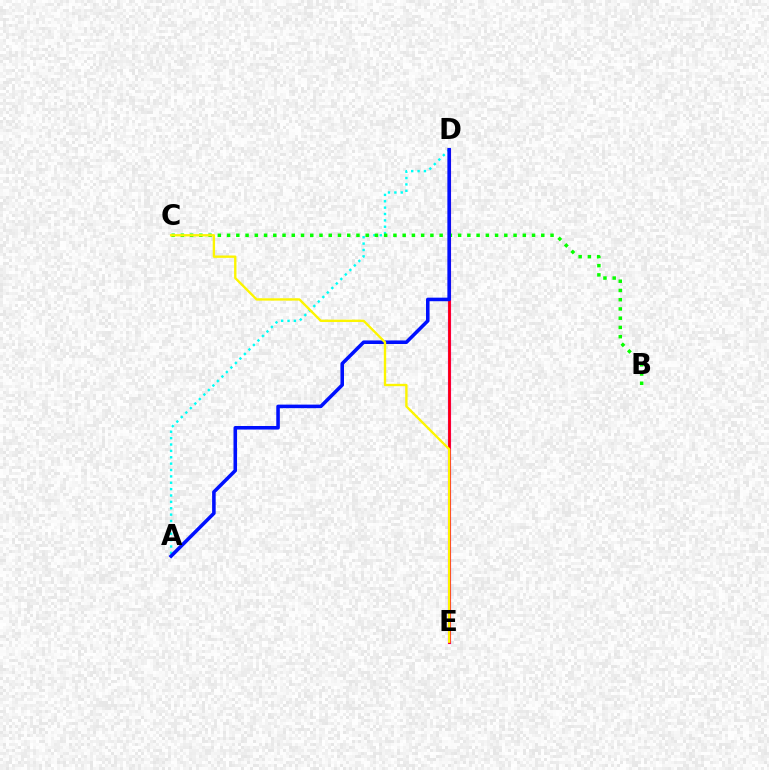{('D', 'E'): [{'color': '#ee00ff', 'line_style': 'solid', 'thickness': 2.28}, {'color': '#ff0000', 'line_style': 'solid', 'thickness': 1.86}], ('A', 'D'): [{'color': '#00fff6', 'line_style': 'dotted', 'thickness': 1.73}, {'color': '#0010ff', 'line_style': 'solid', 'thickness': 2.56}], ('B', 'C'): [{'color': '#08ff00', 'line_style': 'dotted', 'thickness': 2.51}], ('C', 'E'): [{'color': '#fcf500', 'line_style': 'solid', 'thickness': 1.7}]}